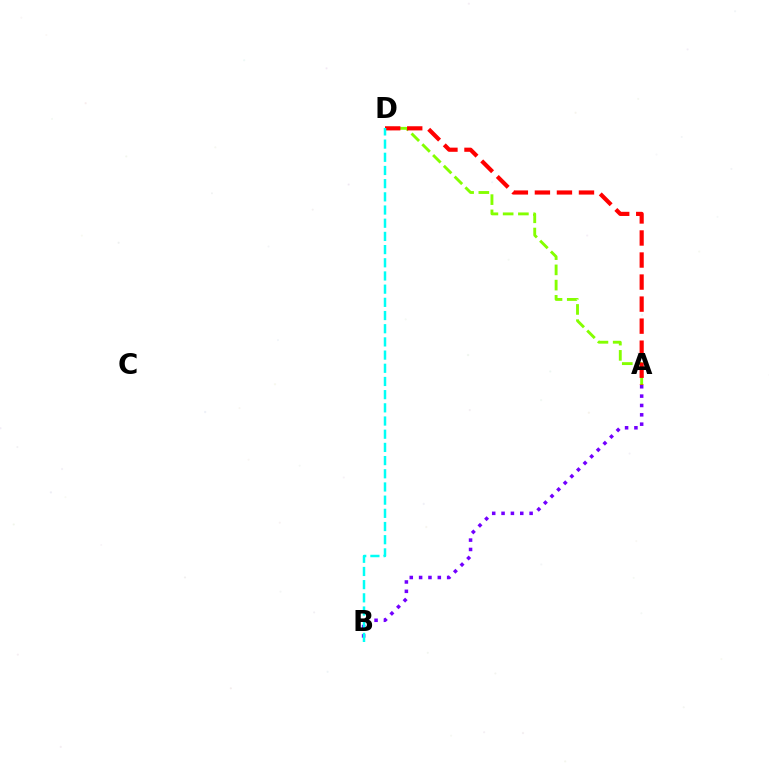{('A', 'D'): [{'color': '#84ff00', 'line_style': 'dashed', 'thickness': 2.07}, {'color': '#ff0000', 'line_style': 'dashed', 'thickness': 2.99}], ('A', 'B'): [{'color': '#7200ff', 'line_style': 'dotted', 'thickness': 2.54}], ('B', 'D'): [{'color': '#00fff6', 'line_style': 'dashed', 'thickness': 1.79}]}